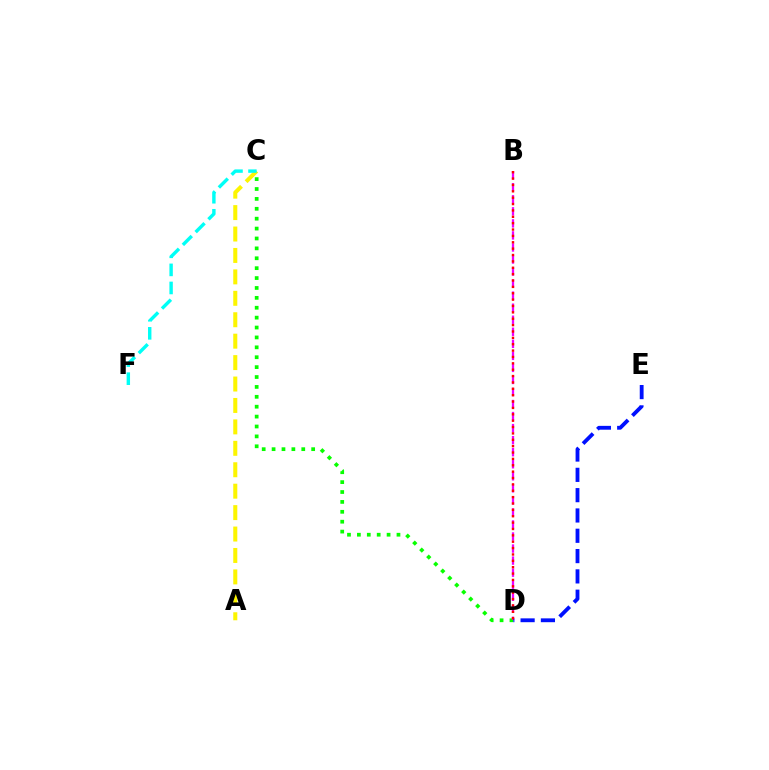{('C', 'D'): [{'color': '#08ff00', 'line_style': 'dotted', 'thickness': 2.69}], ('A', 'C'): [{'color': '#fcf500', 'line_style': 'dashed', 'thickness': 2.91}], ('C', 'F'): [{'color': '#00fff6', 'line_style': 'dashed', 'thickness': 2.46}], ('B', 'D'): [{'color': '#ee00ff', 'line_style': 'dashed', 'thickness': 1.64}, {'color': '#ff0000', 'line_style': 'dotted', 'thickness': 1.73}], ('D', 'E'): [{'color': '#0010ff', 'line_style': 'dashed', 'thickness': 2.76}]}